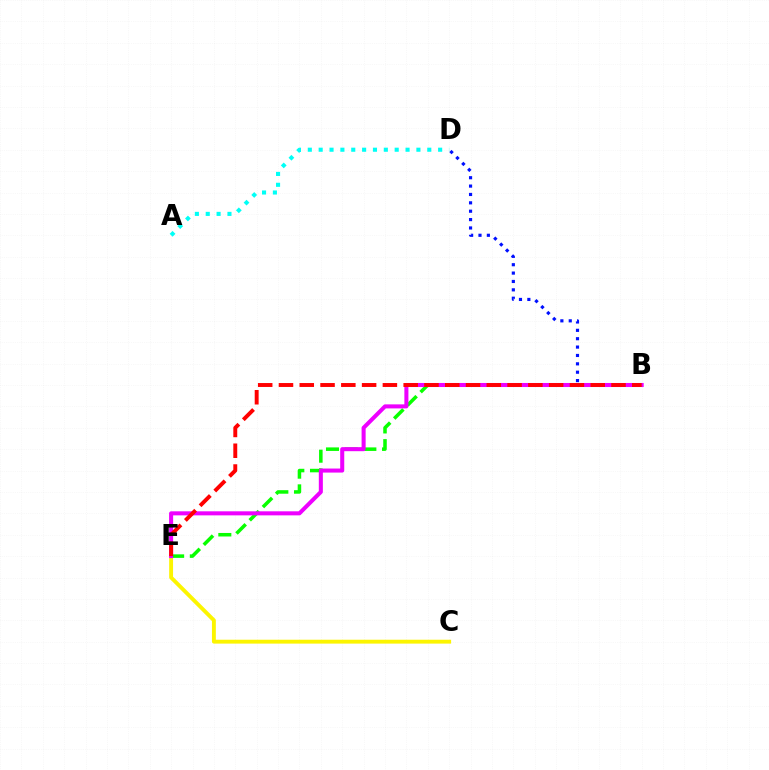{('B', 'D'): [{'color': '#0010ff', 'line_style': 'dotted', 'thickness': 2.28}], ('C', 'E'): [{'color': '#fcf500', 'line_style': 'solid', 'thickness': 2.79}], ('B', 'E'): [{'color': '#08ff00', 'line_style': 'dashed', 'thickness': 2.54}, {'color': '#ee00ff', 'line_style': 'solid', 'thickness': 2.91}, {'color': '#ff0000', 'line_style': 'dashed', 'thickness': 2.82}], ('A', 'D'): [{'color': '#00fff6', 'line_style': 'dotted', 'thickness': 2.95}]}